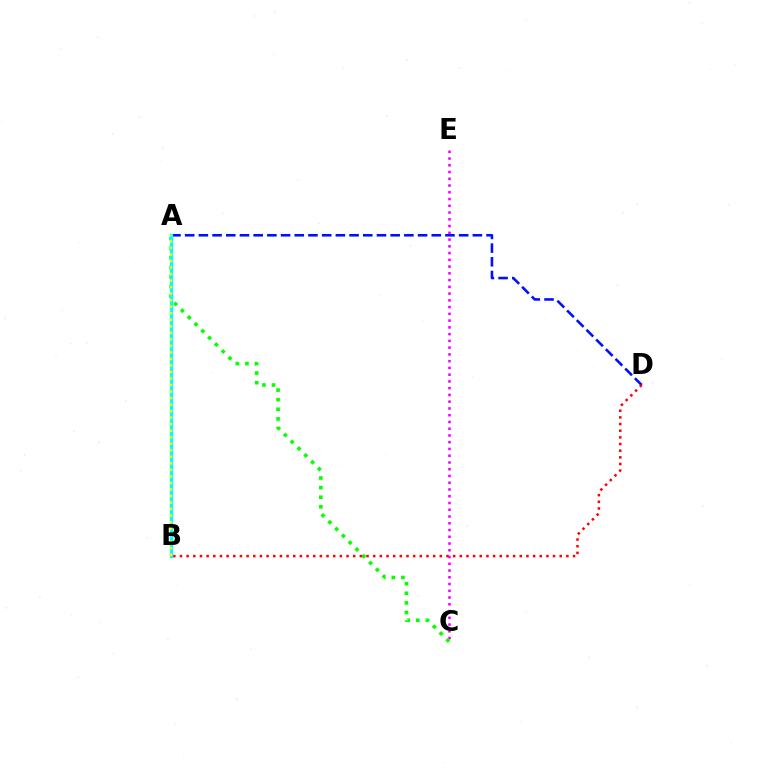{('A', 'D'): [{'color': '#0010ff', 'line_style': 'dashed', 'thickness': 1.86}], ('C', 'E'): [{'color': '#ee00ff', 'line_style': 'dotted', 'thickness': 1.84}], ('A', 'C'): [{'color': '#08ff00', 'line_style': 'dotted', 'thickness': 2.61}], ('B', 'D'): [{'color': '#ff0000', 'line_style': 'dotted', 'thickness': 1.81}], ('A', 'B'): [{'color': '#00fff6', 'line_style': 'solid', 'thickness': 2.39}, {'color': '#fcf500', 'line_style': 'dotted', 'thickness': 1.77}]}